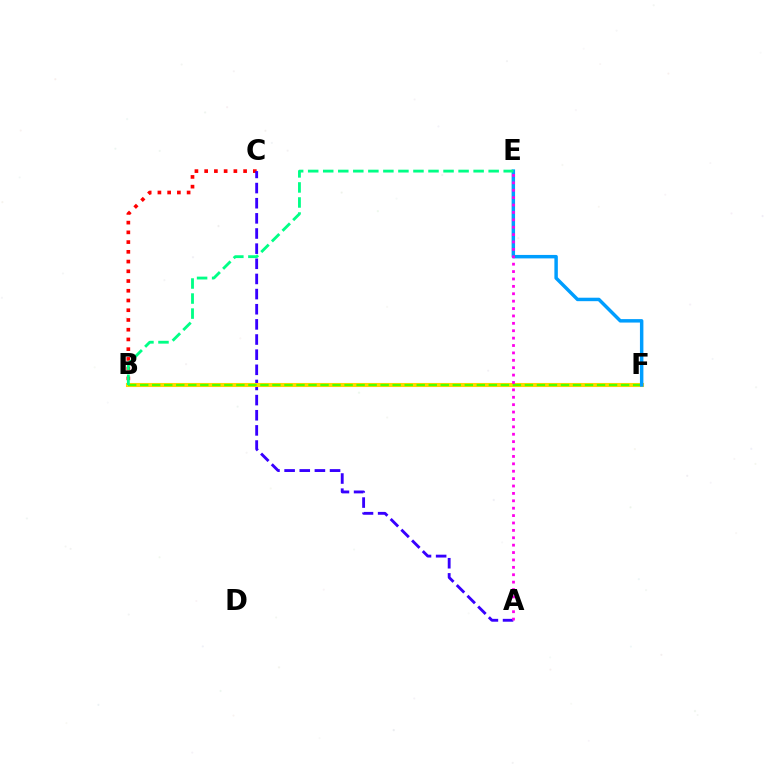{('B', 'C'): [{'color': '#ff0000', 'line_style': 'dotted', 'thickness': 2.64}], ('A', 'C'): [{'color': '#3700ff', 'line_style': 'dashed', 'thickness': 2.06}], ('B', 'F'): [{'color': '#ffd500', 'line_style': 'solid', 'thickness': 2.93}, {'color': '#4fff00', 'line_style': 'dashed', 'thickness': 1.63}], ('E', 'F'): [{'color': '#009eff', 'line_style': 'solid', 'thickness': 2.49}], ('B', 'E'): [{'color': '#00ff86', 'line_style': 'dashed', 'thickness': 2.04}], ('A', 'E'): [{'color': '#ff00ed', 'line_style': 'dotted', 'thickness': 2.01}]}